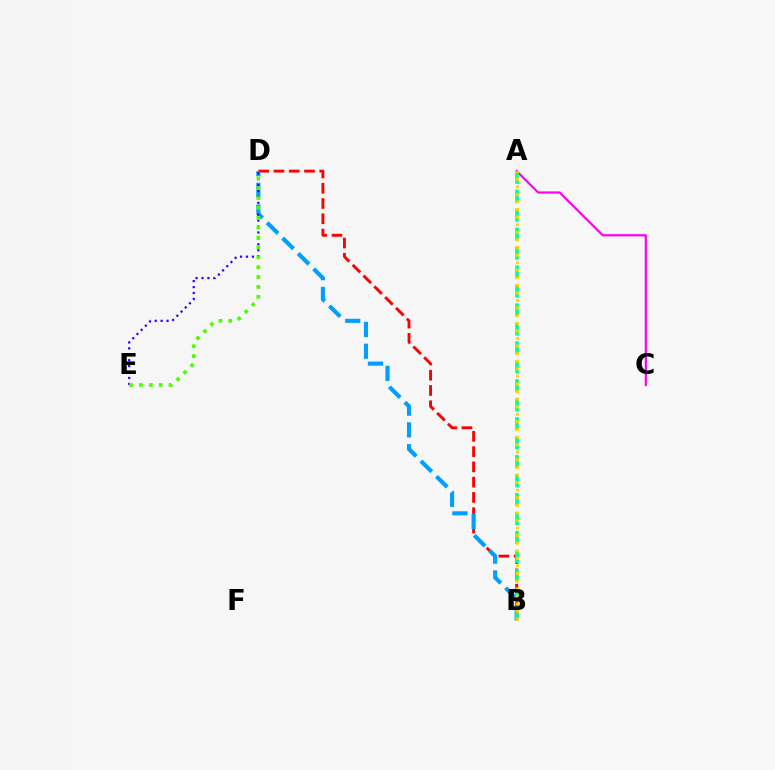{('B', 'D'): [{'color': '#ff0000', 'line_style': 'dashed', 'thickness': 2.07}, {'color': '#009eff', 'line_style': 'dashed', 'thickness': 2.97}], ('A', 'C'): [{'color': '#ff00ed', 'line_style': 'solid', 'thickness': 1.58}], ('A', 'B'): [{'color': '#00ff86', 'line_style': 'dashed', 'thickness': 2.58}, {'color': '#ffd500', 'line_style': 'dotted', 'thickness': 2.06}], ('D', 'E'): [{'color': '#3700ff', 'line_style': 'dotted', 'thickness': 1.61}, {'color': '#4fff00', 'line_style': 'dotted', 'thickness': 2.68}]}